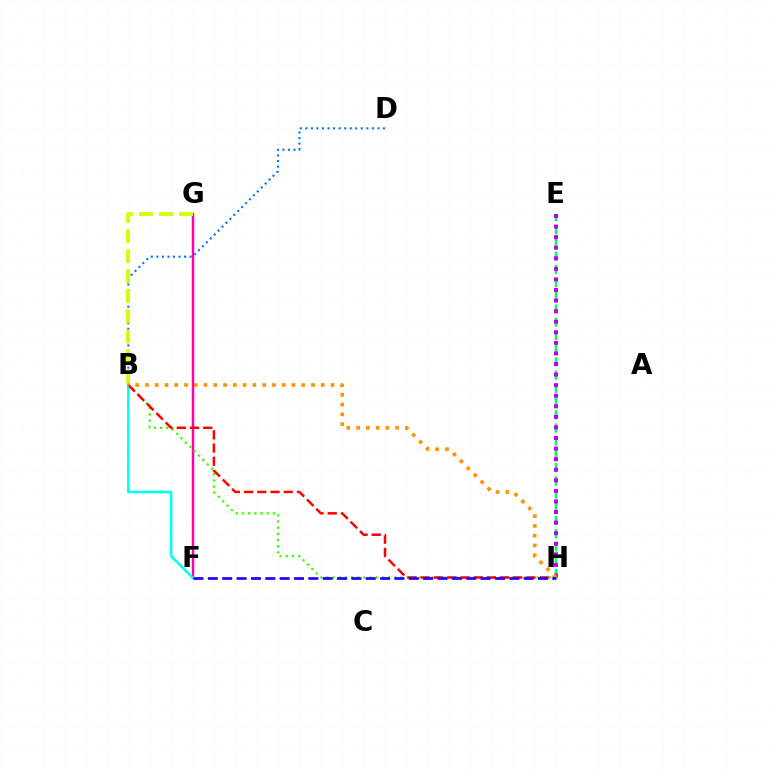{('E', 'H'): [{'color': '#00ff5c', 'line_style': 'dashed', 'thickness': 1.8}, {'color': '#b900ff', 'line_style': 'dotted', 'thickness': 2.87}], ('F', 'G'): [{'color': '#ff00ac', 'line_style': 'solid', 'thickness': 1.77}], ('B', 'D'): [{'color': '#0074ff', 'line_style': 'dotted', 'thickness': 1.51}], ('B', 'F'): [{'color': '#00fff6', 'line_style': 'solid', 'thickness': 1.87}], ('B', 'H'): [{'color': '#3dff00', 'line_style': 'dotted', 'thickness': 1.68}, {'color': '#ff0000', 'line_style': 'dashed', 'thickness': 1.8}, {'color': '#ff9400', 'line_style': 'dotted', 'thickness': 2.65}], ('B', 'G'): [{'color': '#d1ff00', 'line_style': 'dashed', 'thickness': 2.72}], ('F', 'H'): [{'color': '#2500ff', 'line_style': 'dashed', 'thickness': 1.95}]}